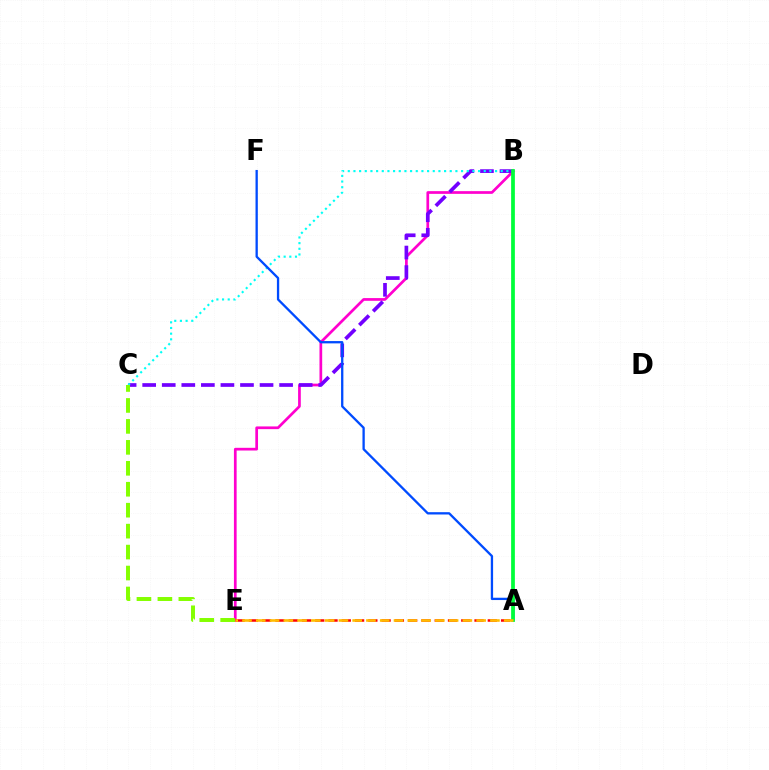{('B', 'E'): [{'color': '#ff00cf', 'line_style': 'solid', 'thickness': 1.95}], ('B', 'C'): [{'color': '#7200ff', 'line_style': 'dashed', 'thickness': 2.66}, {'color': '#00fff6', 'line_style': 'dotted', 'thickness': 1.54}], ('A', 'E'): [{'color': '#ff0000', 'line_style': 'dashed', 'thickness': 1.8}, {'color': '#ffbd00', 'line_style': 'dashed', 'thickness': 1.87}], ('C', 'E'): [{'color': '#84ff00', 'line_style': 'dashed', 'thickness': 2.85}], ('A', 'F'): [{'color': '#004bff', 'line_style': 'solid', 'thickness': 1.66}], ('A', 'B'): [{'color': '#00ff39', 'line_style': 'solid', 'thickness': 2.7}]}